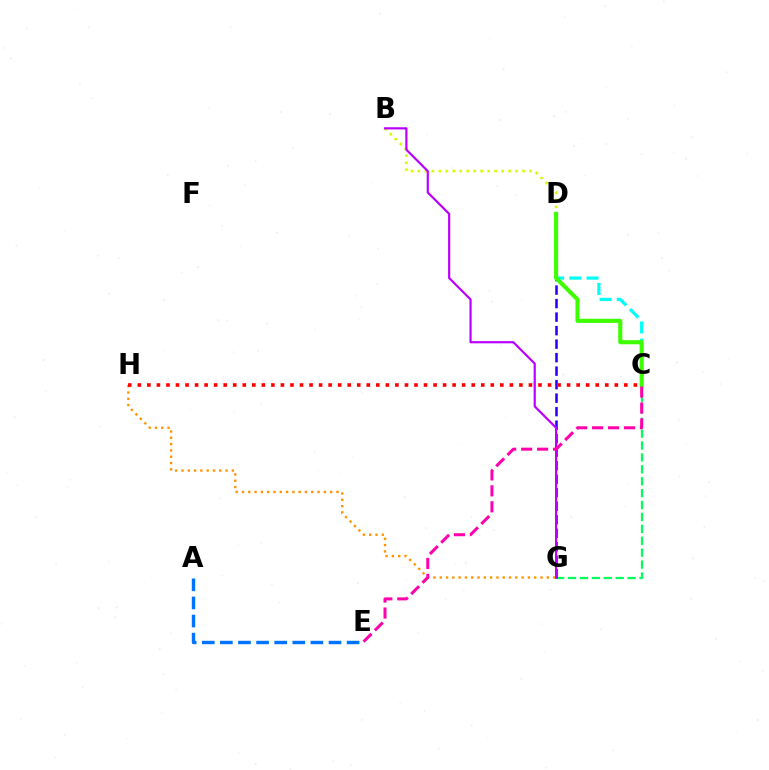{('B', 'D'): [{'color': '#d1ff00', 'line_style': 'dotted', 'thickness': 1.9}], ('C', 'G'): [{'color': '#00ff5c', 'line_style': 'dashed', 'thickness': 1.62}], ('G', 'H'): [{'color': '#ff9400', 'line_style': 'dotted', 'thickness': 1.71}], ('D', 'G'): [{'color': '#2500ff', 'line_style': 'dashed', 'thickness': 1.84}], ('C', 'D'): [{'color': '#00fff6', 'line_style': 'dashed', 'thickness': 2.34}, {'color': '#3dff00', 'line_style': 'solid', 'thickness': 2.96}], ('B', 'G'): [{'color': '#b900ff', 'line_style': 'solid', 'thickness': 1.58}], ('C', 'E'): [{'color': '#ff00ac', 'line_style': 'dashed', 'thickness': 2.17}], ('C', 'H'): [{'color': '#ff0000', 'line_style': 'dotted', 'thickness': 2.59}], ('A', 'E'): [{'color': '#0074ff', 'line_style': 'dashed', 'thickness': 2.46}]}